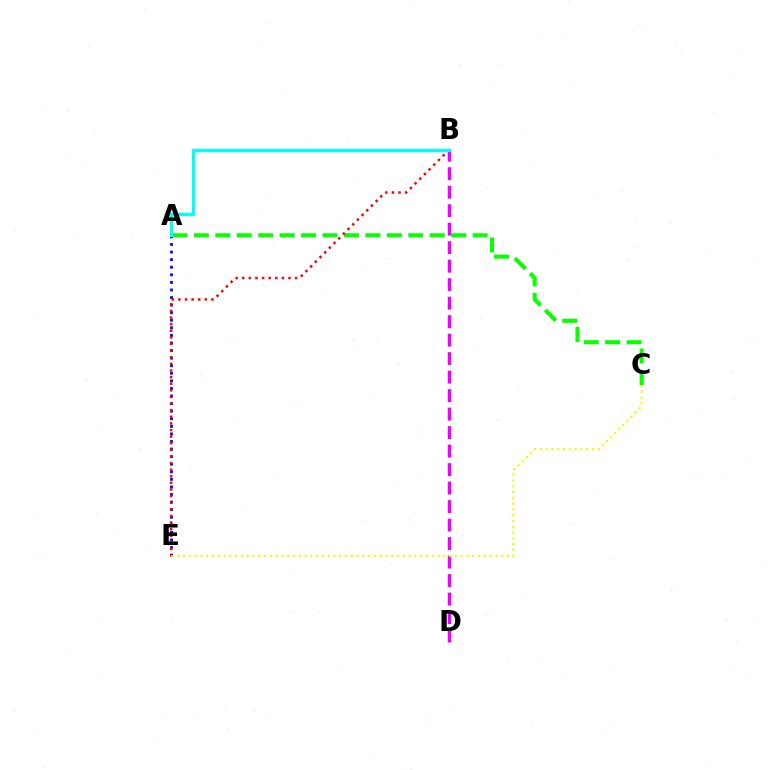{('B', 'D'): [{'color': '#ee00ff', 'line_style': 'dashed', 'thickness': 2.51}], ('A', 'C'): [{'color': '#08ff00', 'line_style': 'dashed', 'thickness': 2.91}], ('A', 'E'): [{'color': '#0010ff', 'line_style': 'dotted', 'thickness': 2.06}], ('B', 'E'): [{'color': '#ff0000', 'line_style': 'dotted', 'thickness': 1.8}], ('A', 'B'): [{'color': '#00fff6', 'line_style': 'solid', 'thickness': 2.37}], ('C', 'E'): [{'color': '#fcf500', 'line_style': 'dotted', 'thickness': 1.57}]}